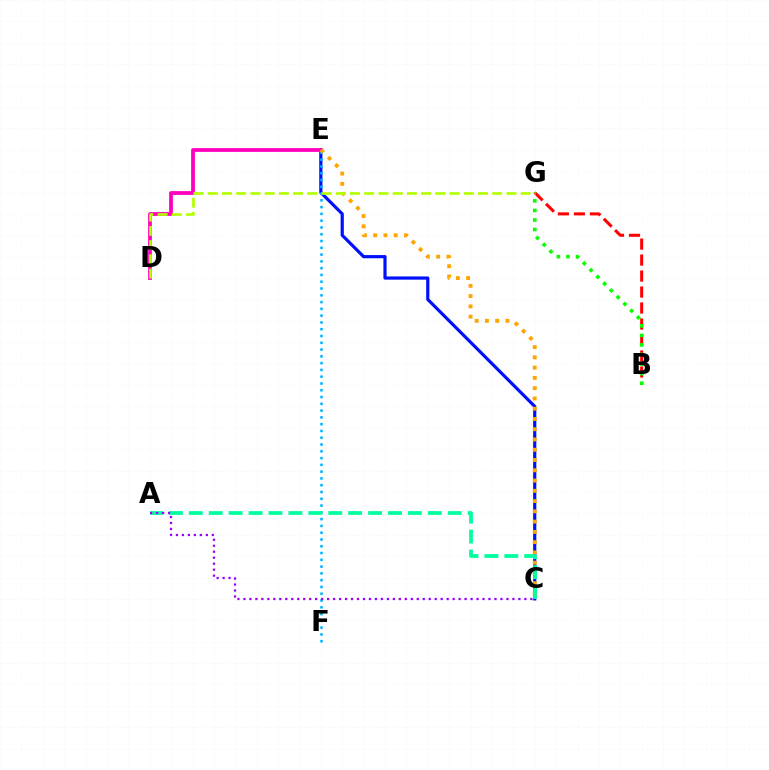{('C', 'E'): [{'color': '#0010ff', 'line_style': 'solid', 'thickness': 2.3}, {'color': '#ffa500', 'line_style': 'dotted', 'thickness': 2.79}], ('B', 'G'): [{'color': '#ff0000', 'line_style': 'dashed', 'thickness': 2.17}, {'color': '#08ff00', 'line_style': 'dotted', 'thickness': 2.6}], ('E', 'F'): [{'color': '#00b5ff', 'line_style': 'dotted', 'thickness': 1.84}], ('D', 'E'): [{'color': '#ff00bd', 'line_style': 'solid', 'thickness': 2.71}], ('A', 'C'): [{'color': '#00ff9d', 'line_style': 'dashed', 'thickness': 2.71}, {'color': '#9b00ff', 'line_style': 'dotted', 'thickness': 1.62}], ('D', 'G'): [{'color': '#b3ff00', 'line_style': 'dashed', 'thickness': 1.93}]}